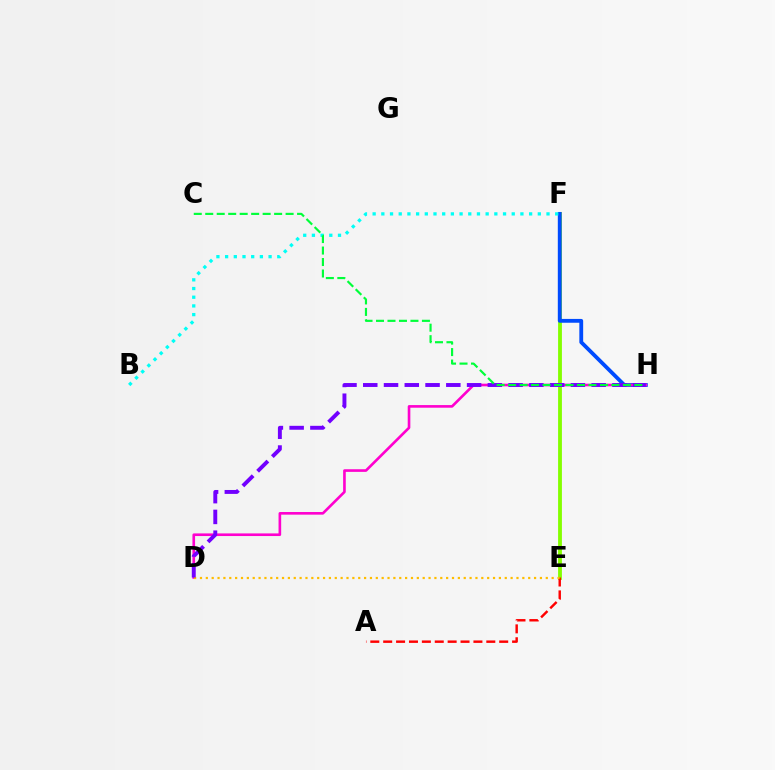{('E', 'F'): [{'color': '#84ff00', 'line_style': 'solid', 'thickness': 2.76}], ('F', 'H'): [{'color': '#004bff', 'line_style': 'solid', 'thickness': 2.75}], ('D', 'H'): [{'color': '#ff00cf', 'line_style': 'solid', 'thickness': 1.9}, {'color': '#7200ff', 'line_style': 'dashed', 'thickness': 2.82}], ('A', 'E'): [{'color': '#ff0000', 'line_style': 'dashed', 'thickness': 1.75}], ('D', 'E'): [{'color': '#ffbd00', 'line_style': 'dotted', 'thickness': 1.59}], ('B', 'F'): [{'color': '#00fff6', 'line_style': 'dotted', 'thickness': 2.36}], ('C', 'H'): [{'color': '#00ff39', 'line_style': 'dashed', 'thickness': 1.56}]}